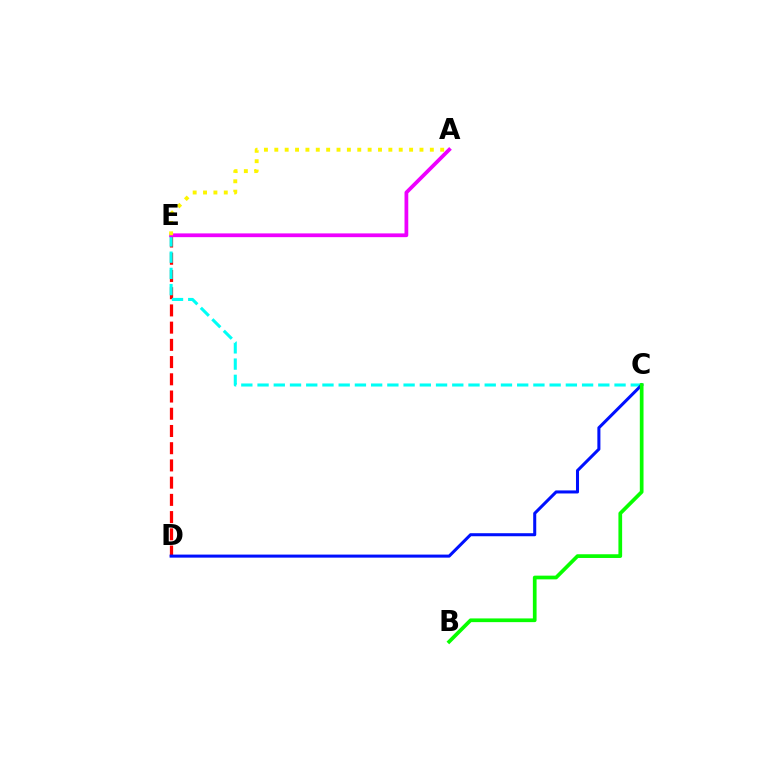{('D', 'E'): [{'color': '#ff0000', 'line_style': 'dashed', 'thickness': 2.34}], ('C', 'E'): [{'color': '#00fff6', 'line_style': 'dashed', 'thickness': 2.2}], ('A', 'E'): [{'color': '#ee00ff', 'line_style': 'solid', 'thickness': 2.71}, {'color': '#fcf500', 'line_style': 'dotted', 'thickness': 2.82}], ('C', 'D'): [{'color': '#0010ff', 'line_style': 'solid', 'thickness': 2.19}], ('B', 'C'): [{'color': '#08ff00', 'line_style': 'solid', 'thickness': 2.67}]}